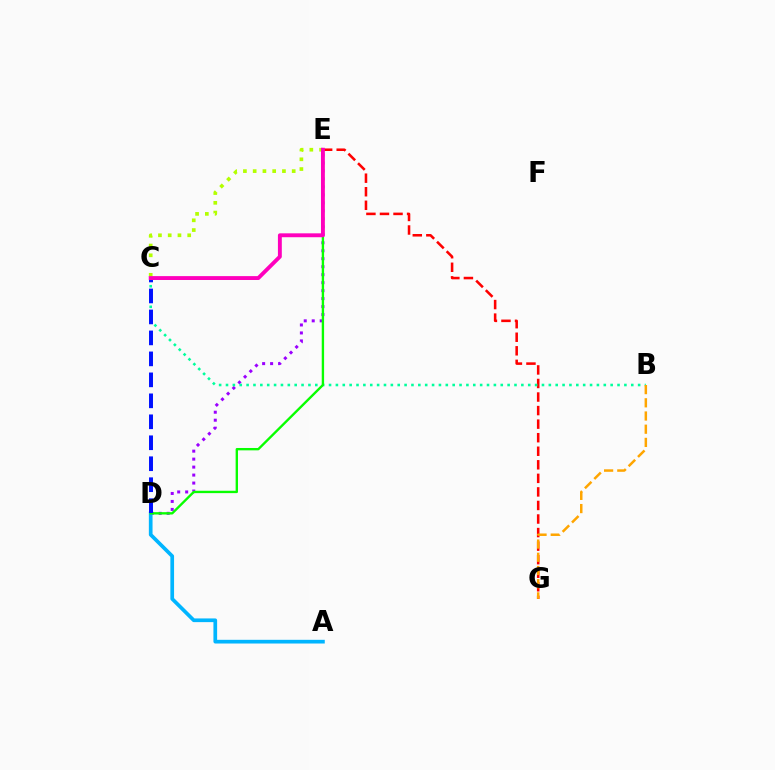{('D', 'E'): [{'color': '#9b00ff', 'line_style': 'dotted', 'thickness': 2.17}, {'color': '#08ff00', 'line_style': 'solid', 'thickness': 1.7}], ('E', 'G'): [{'color': '#ff0000', 'line_style': 'dashed', 'thickness': 1.84}], ('C', 'E'): [{'color': '#b3ff00', 'line_style': 'dotted', 'thickness': 2.65}, {'color': '#ff00bd', 'line_style': 'solid', 'thickness': 2.8}], ('B', 'C'): [{'color': '#00ff9d', 'line_style': 'dotted', 'thickness': 1.87}], ('A', 'D'): [{'color': '#00b5ff', 'line_style': 'solid', 'thickness': 2.66}], ('B', 'G'): [{'color': '#ffa500', 'line_style': 'dashed', 'thickness': 1.79}], ('C', 'D'): [{'color': '#0010ff', 'line_style': 'dashed', 'thickness': 2.85}]}